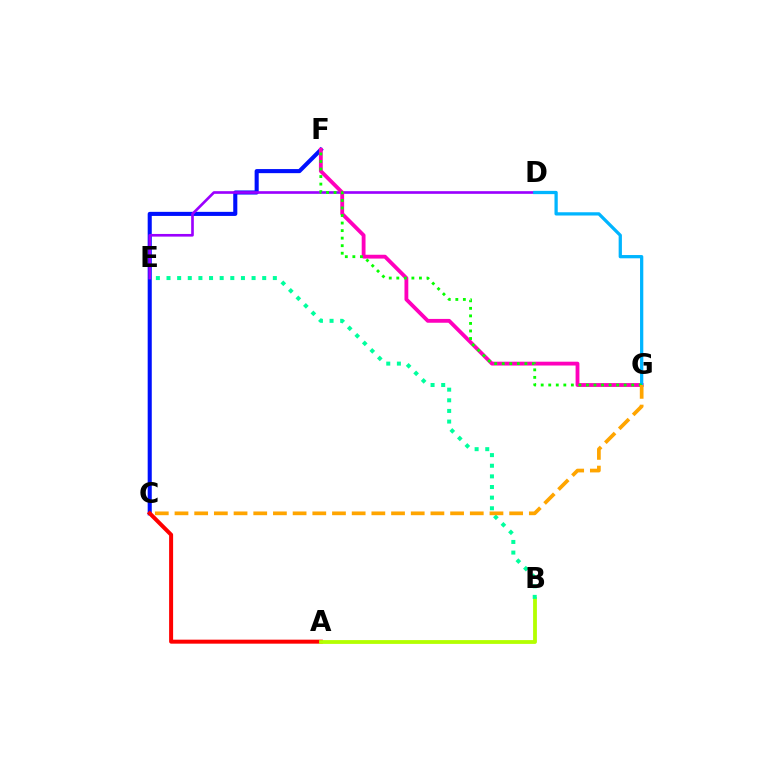{('C', 'F'): [{'color': '#0010ff', 'line_style': 'solid', 'thickness': 2.94}], ('D', 'E'): [{'color': '#9b00ff', 'line_style': 'solid', 'thickness': 1.91}], ('A', 'C'): [{'color': '#ff0000', 'line_style': 'solid', 'thickness': 2.88}], ('F', 'G'): [{'color': '#ff00bd', 'line_style': 'solid', 'thickness': 2.75}, {'color': '#08ff00', 'line_style': 'dotted', 'thickness': 2.05}], ('A', 'B'): [{'color': '#b3ff00', 'line_style': 'solid', 'thickness': 2.73}], ('B', 'E'): [{'color': '#00ff9d', 'line_style': 'dotted', 'thickness': 2.89}], ('D', 'G'): [{'color': '#00b5ff', 'line_style': 'solid', 'thickness': 2.35}], ('C', 'G'): [{'color': '#ffa500', 'line_style': 'dashed', 'thickness': 2.67}]}